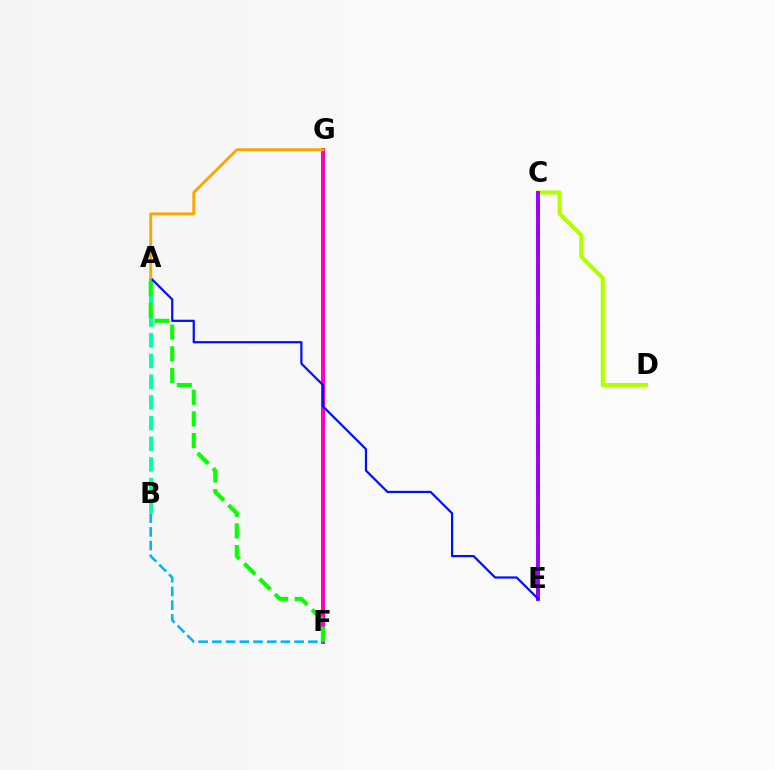{('F', 'G'): [{'color': '#ff00bd', 'line_style': 'solid', 'thickness': 2.89}], ('A', 'B'): [{'color': '#00ff9d', 'line_style': 'dashed', 'thickness': 2.81}], ('B', 'F'): [{'color': '#00b5ff', 'line_style': 'dashed', 'thickness': 1.86}], ('C', 'E'): [{'color': '#ff0000', 'line_style': 'dashed', 'thickness': 2.73}, {'color': '#9b00ff', 'line_style': 'solid', 'thickness': 2.81}], ('C', 'D'): [{'color': '#b3ff00', 'line_style': 'solid', 'thickness': 2.97}], ('A', 'F'): [{'color': '#08ff00', 'line_style': 'dashed', 'thickness': 2.94}], ('A', 'E'): [{'color': '#0010ff', 'line_style': 'solid', 'thickness': 1.6}], ('A', 'G'): [{'color': '#ffa500', 'line_style': 'solid', 'thickness': 2.08}]}